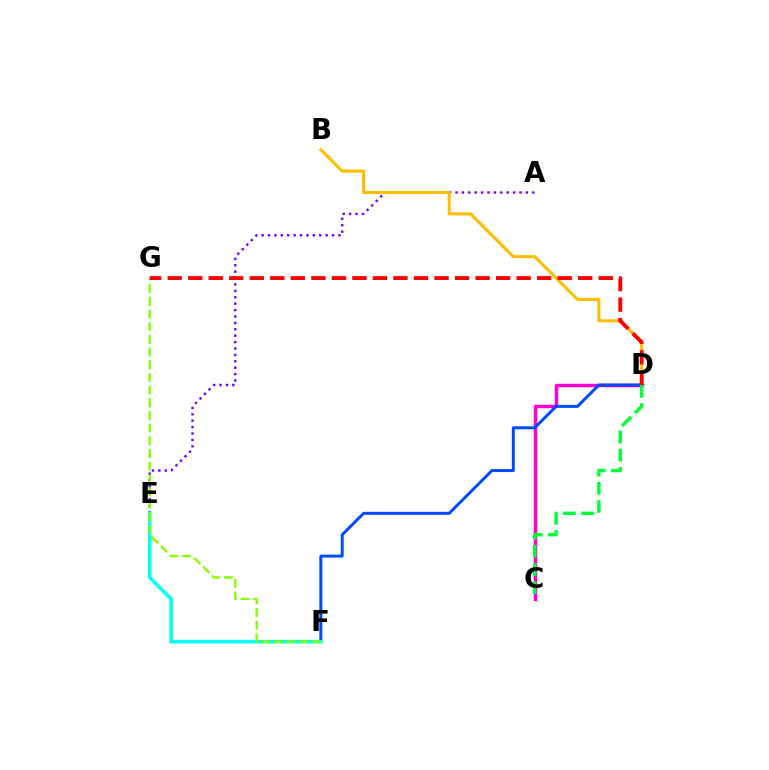{('A', 'E'): [{'color': '#7200ff', 'line_style': 'dotted', 'thickness': 1.74}], ('C', 'D'): [{'color': '#ff00cf', 'line_style': 'solid', 'thickness': 2.49}, {'color': '#00ff39', 'line_style': 'dashed', 'thickness': 2.47}], ('B', 'D'): [{'color': '#ffbd00', 'line_style': 'solid', 'thickness': 2.19}], ('D', 'F'): [{'color': '#004bff', 'line_style': 'solid', 'thickness': 2.14}], ('E', 'F'): [{'color': '#00fff6', 'line_style': 'solid', 'thickness': 2.57}], ('F', 'G'): [{'color': '#84ff00', 'line_style': 'dashed', 'thickness': 1.72}], ('D', 'G'): [{'color': '#ff0000', 'line_style': 'dashed', 'thickness': 2.79}]}